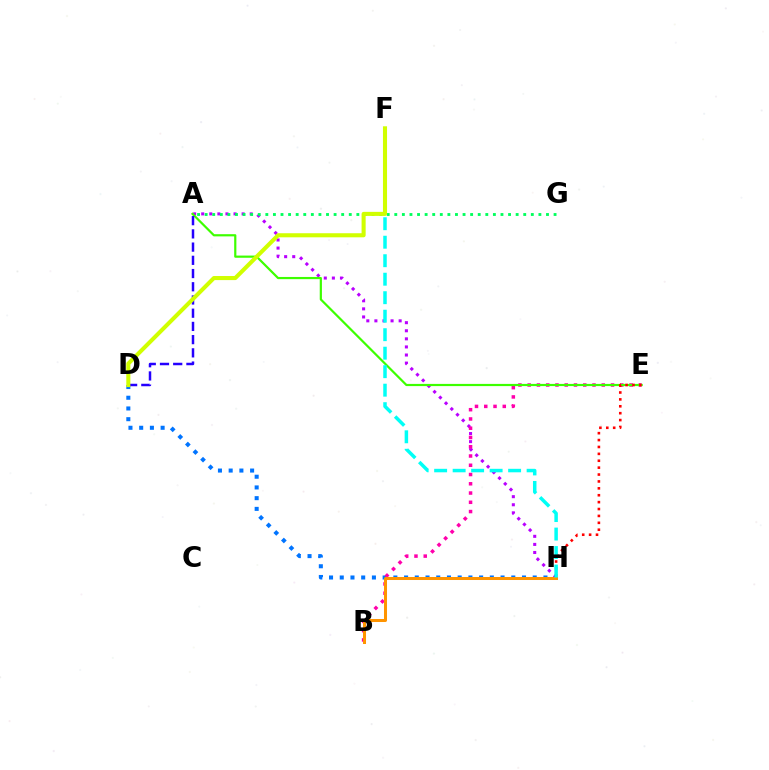{('A', 'H'): [{'color': '#b900ff', 'line_style': 'dotted', 'thickness': 2.2}], ('D', 'H'): [{'color': '#0074ff', 'line_style': 'dotted', 'thickness': 2.91}], ('A', 'G'): [{'color': '#00ff5c', 'line_style': 'dotted', 'thickness': 2.06}], ('B', 'E'): [{'color': '#ff00ac', 'line_style': 'dotted', 'thickness': 2.52}], ('B', 'H'): [{'color': '#ff9400', 'line_style': 'solid', 'thickness': 2.17}], ('A', 'E'): [{'color': '#3dff00', 'line_style': 'solid', 'thickness': 1.58}], ('E', 'H'): [{'color': '#ff0000', 'line_style': 'dotted', 'thickness': 1.87}], ('F', 'H'): [{'color': '#00fff6', 'line_style': 'dashed', 'thickness': 2.51}], ('A', 'D'): [{'color': '#2500ff', 'line_style': 'dashed', 'thickness': 1.8}], ('D', 'F'): [{'color': '#d1ff00', 'line_style': 'solid', 'thickness': 2.93}]}